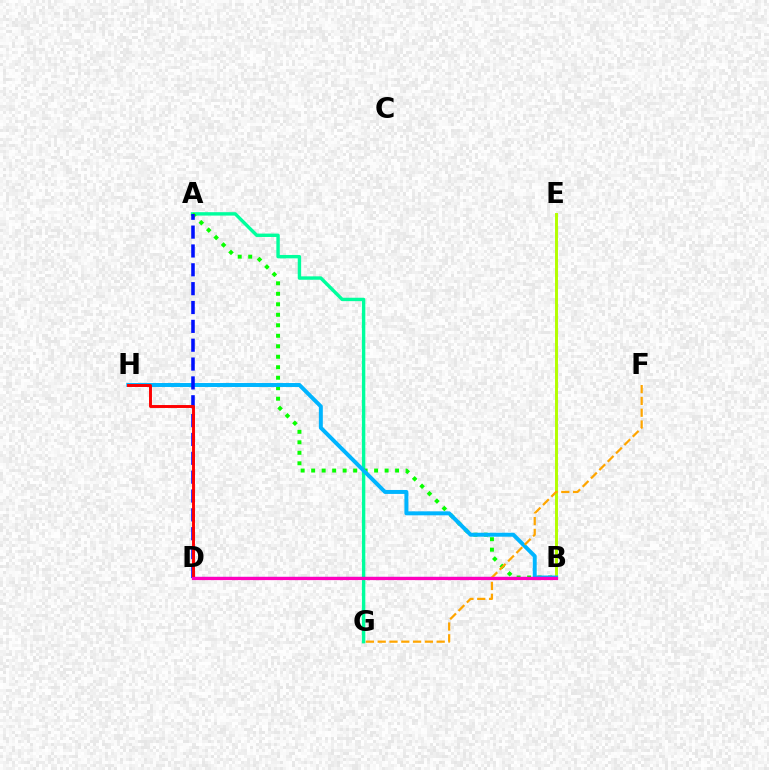{('A', 'G'): [{'color': '#00ff9d', 'line_style': 'solid', 'thickness': 2.45}], ('A', 'B'): [{'color': '#08ff00', 'line_style': 'dotted', 'thickness': 2.85}], ('B', 'E'): [{'color': '#b3ff00', 'line_style': 'solid', 'thickness': 2.12}], ('B', 'H'): [{'color': '#00b5ff', 'line_style': 'solid', 'thickness': 2.85}], ('B', 'D'): [{'color': '#9b00ff', 'line_style': 'solid', 'thickness': 1.61}, {'color': '#ff00bd', 'line_style': 'solid', 'thickness': 2.31}], ('A', 'D'): [{'color': '#0010ff', 'line_style': 'dashed', 'thickness': 2.56}], ('D', 'H'): [{'color': '#ff0000', 'line_style': 'solid', 'thickness': 2.11}], ('F', 'G'): [{'color': '#ffa500', 'line_style': 'dashed', 'thickness': 1.6}]}